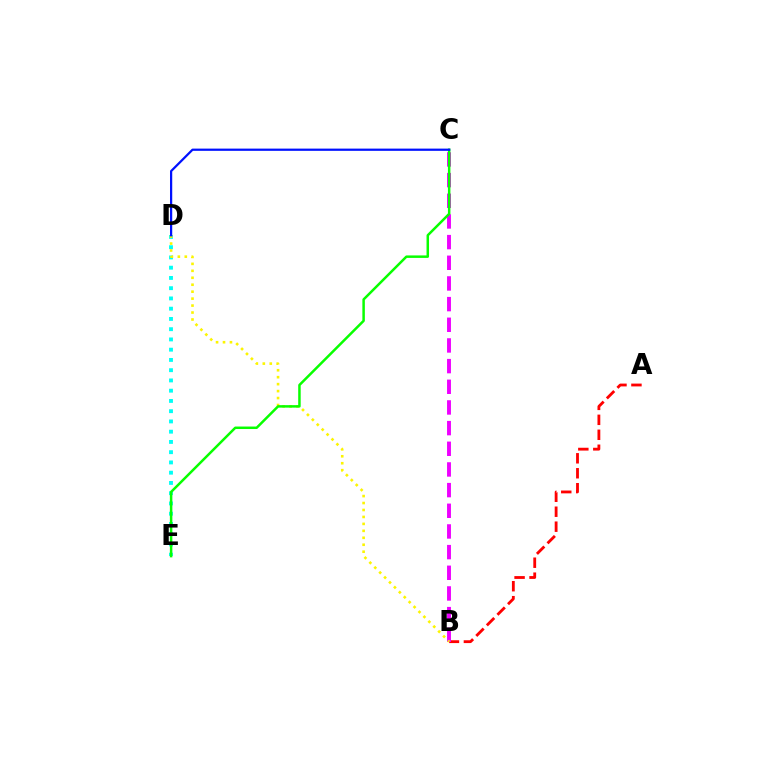{('A', 'B'): [{'color': '#ff0000', 'line_style': 'dashed', 'thickness': 2.03}], ('D', 'E'): [{'color': '#00fff6', 'line_style': 'dotted', 'thickness': 2.78}], ('B', 'C'): [{'color': '#ee00ff', 'line_style': 'dashed', 'thickness': 2.81}], ('B', 'D'): [{'color': '#fcf500', 'line_style': 'dotted', 'thickness': 1.89}], ('C', 'E'): [{'color': '#08ff00', 'line_style': 'solid', 'thickness': 1.79}], ('C', 'D'): [{'color': '#0010ff', 'line_style': 'solid', 'thickness': 1.61}]}